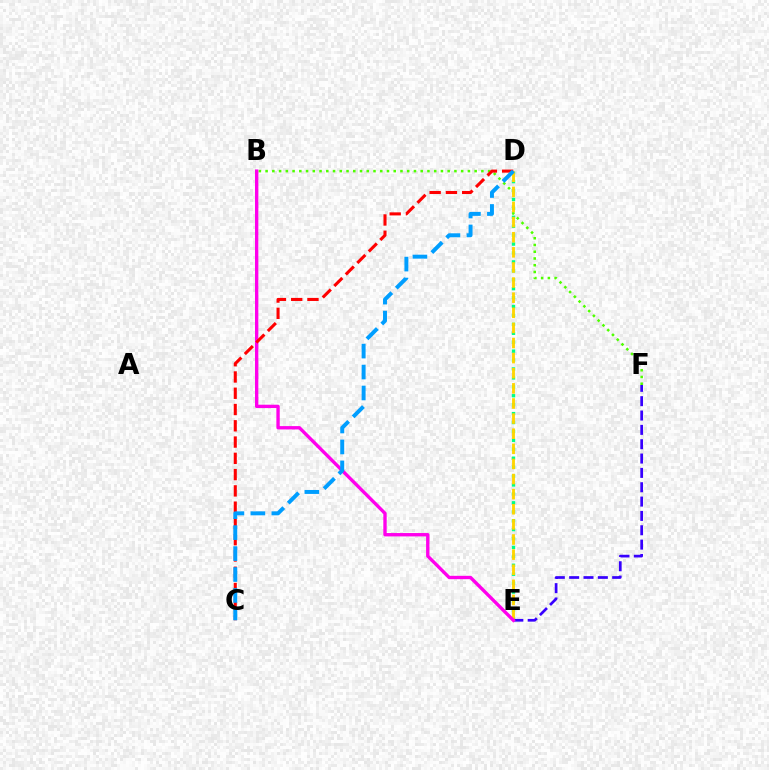{('B', 'F'): [{'color': '#4fff00', 'line_style': 'dotted', 'thickness': 1.83}], ('D', 'E'): [{'color': '#00ff86', 'line_style': 'dotted', 'thickness': 2.42}, {'color': '#ffd500', 'line_style': 'dashed', 'thickness': 2.05}], ('E', 'F'): [{'color': '#3700ff', 'line_style': 'dashed', 'thickness': 1.95}], ('B', 'E'): [{'color': '#ff00ed', 'line_style': 'solid', 'thickness': 2.42}], ('C', 'D'): [{'color': '#ff0000', 'line_style': 'dashed', 'thickness': 2.21}, {'color': '#009eff', 'line_style': 'dashed', 'thickness': 2.85}]}